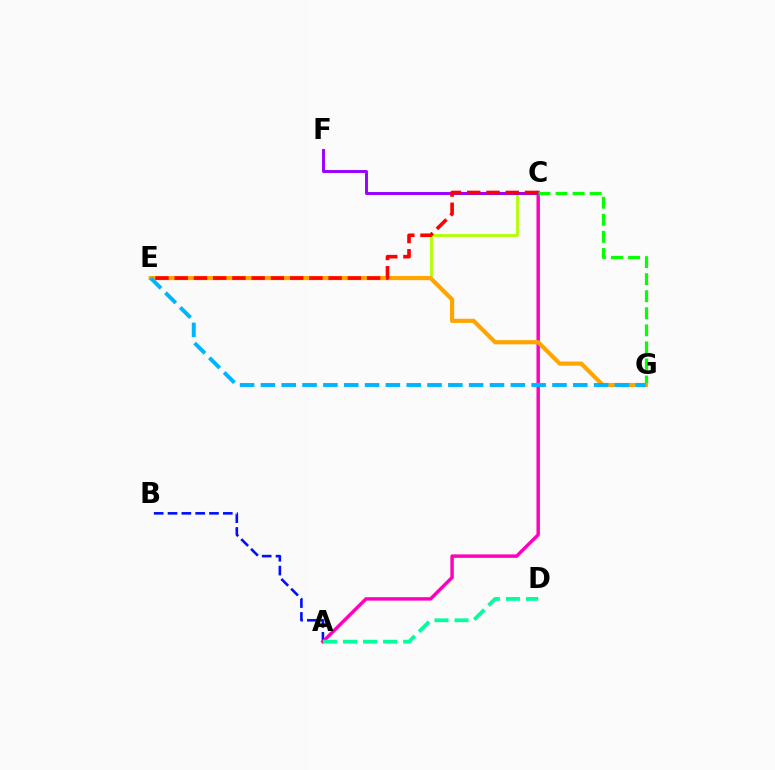{('C', 'E'): [{'color': '#b3ff00', 'line_style': 'solid', 'thickness': 2.02}, {'color': '#ff0000', 'line_style': 'dashed', 'thickness': 2.61}], ('A', 'B'): [{'color': '#0010ff', 'line_style': 'dashed', 'thickness': 1.88}], ('A', 'C'): [{'color': '#ff00bd', 'line_style': 'solid', 'thickness': 2.47}], ('A', 'D'): [{'color': '#00ff9d', 'line_style': 'dashed', 'thickness': 2.73}], ('C', 'F'): [{'color': '#9b00ff', 'line_style': 'solid', 'thickness': 2.11}], ('C', 'G'): [{'color': '#08ff00', 'line_style': 'dashed', 'thickness': 2.32}], ('E', 'G'): [{'color': '#ffa500', 'line_style': 'solid', 'thickness': 2.99}, {'color': '#00b5ff', 'line_style': 'dashed', 'thickness': 2.83}]}